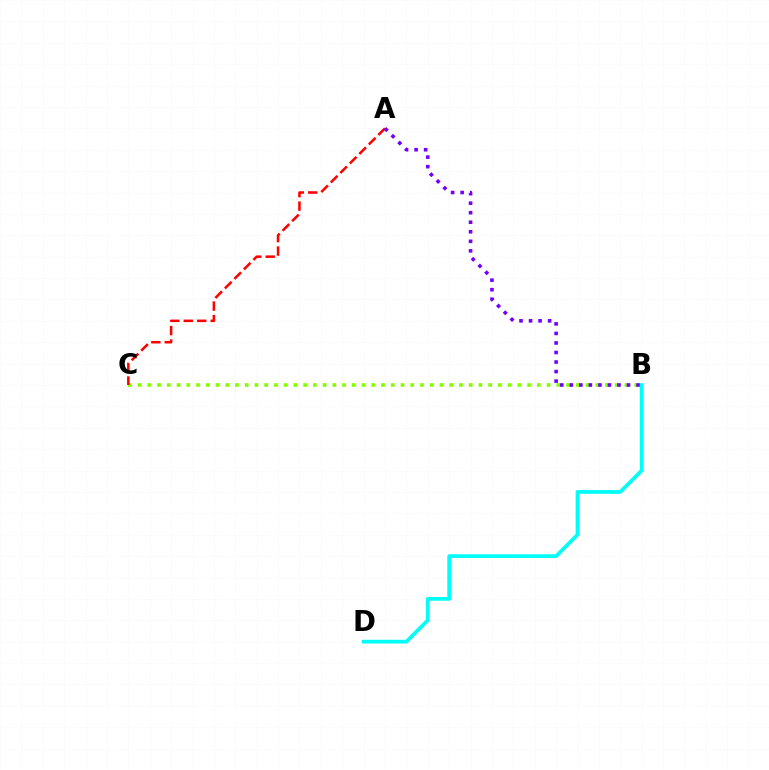{('B', 'C'): [{'color': '#84ff00', 'line_style': 'dotted', 'thickness': 2.65}], ('A', 'C'): [{'color': '#ff0000', 'line_style': 'dashed', 'thickness': 1.83}], ('B', 'D'): [{'color': '#00fff6', 'line_style': 'solid', 'thickness': 2.69}], ('A', 'B'): [{'color': '#7200ff', 'line_style': 'dotted', 'thickness': 2.59}]}